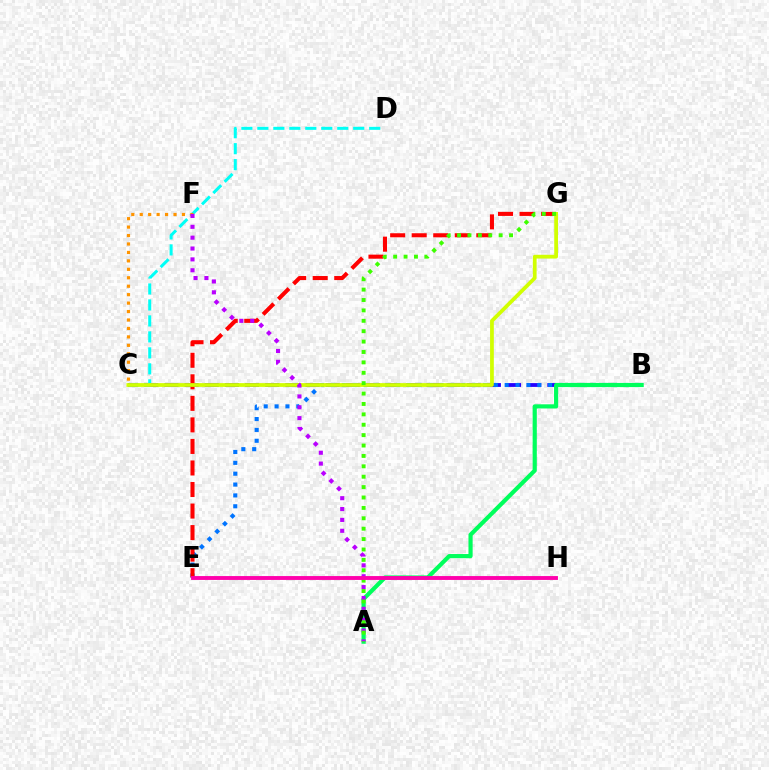{('B', 'C'): [{'color': '#2500ff', 'line_style': 'dashed', 'thickness': 2.74}], ('B', 'E'): [{'color': '#0074ff', 'line_style': 'dotted', 'thickness': 2.95}], ('C', 'D'): [{'color': '#00fff6', 'line_style': 'dashed', 'thickness': 2.17}], ('E', 'G'): [{'color': '#ff0000', 'line_style': 'dashed', 'thickness': 2.93}], ('A', 'B'): [{'color': '#00ff5c', 'line_style': 'solid', 'thickness': 3.0}], ('C', 'G'): [{'color': '#d1ff00', 'line_style': 'solid', 'thickness': 2.7}], ('C', 'F'): [{'color': '#ff9400', 'line_style': 'dotted', 'thickness': 2.29}], ('A', 'F'): [{'color': '#b900ff', 'line_style': 'dotted', 'thickness': 2.95}], ('A', 'G'): [{'color': '#3dff00', 'line_style': 'dotted', 'thickness': 2.82}], ('E', 'H'): [{'color': '#ff00ac', 'line_style': 'solid', 'thickness': 2.79}]}